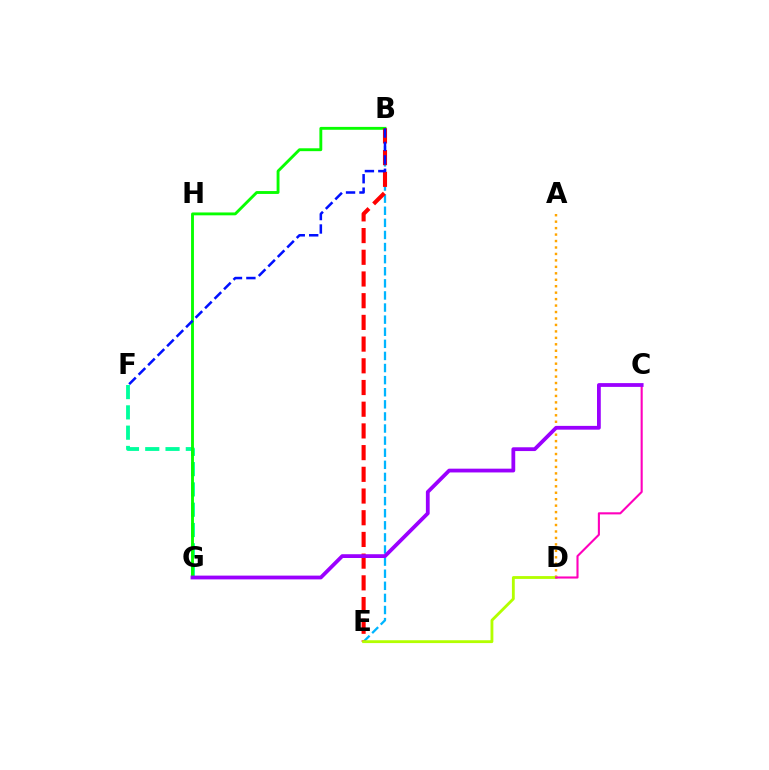{('F', 'G'): [{'color': '#00ff9d', 'line_style': 'dashed', 'thickness': 2.76}], ('B', 'E'): [{'color': '#00b5ff', 'line_style': 'dashed', 'thickness': 1.64}, {'color': '#ff0000', 'line_style': 'dashed', 'thickness': 2.95}], ('A', 'D'): [{'color': '#ffa500', 'line_style': 'dotted', 'thickness': 1.75}], ('B', 'G'): [{'color': '#08ff00', 'line_style': 'solid', 'thickness': 2.07}], ('D', 'E'): [{'color': '#b3ff00', 'line_style': 'solid', 'thickness': 2.04}], ('C', 'D'): [{'color': '#ff00bd', 'line_style': 'solid', 'thickness': 1.52}], ('C', 'G'): [{'color': '#9b00ff', 'line_style': 'solid', 'thickness': 2.72}], ('B', 'F'): [{'color': '#0010ff', 'line_style': 'dashed', 'thickness': 1.82}]}